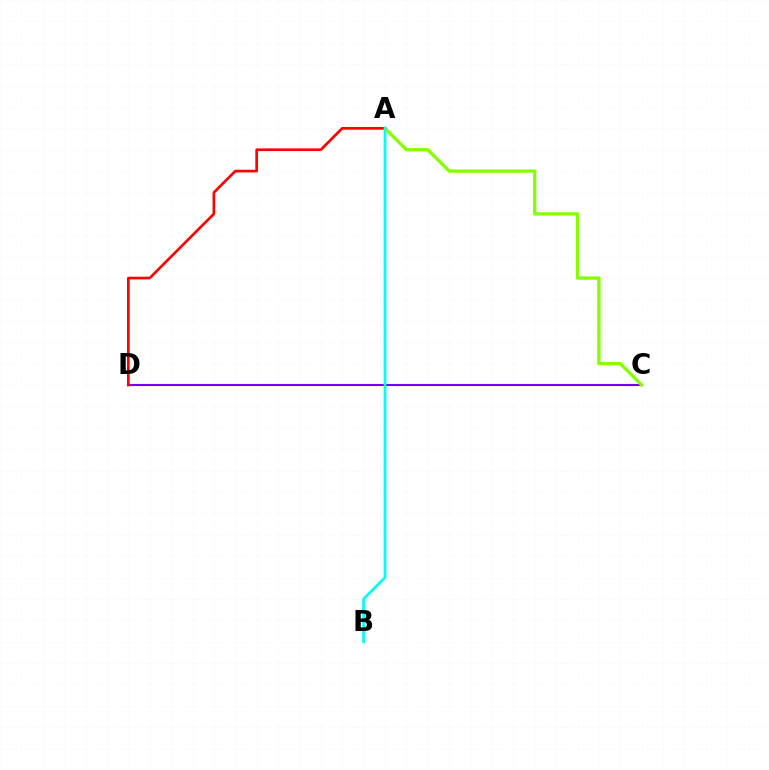{('C', 'D'): [{'color': '#7200ff', 'line_style': 'solid', 'thickness': 1.52}], ('A', 'C'): [{'color': '#84ff00', 'line_style': 'solid', 'thickness': 2.37}], ('A', 'D'): [{'color': '#ff0000', 'line_style': 'solid', 'thickness': 1.93}], ('A', 'B'): [{'color': '#00fff6', 'line_style': 'solid', 'thickness': 2.0}]}